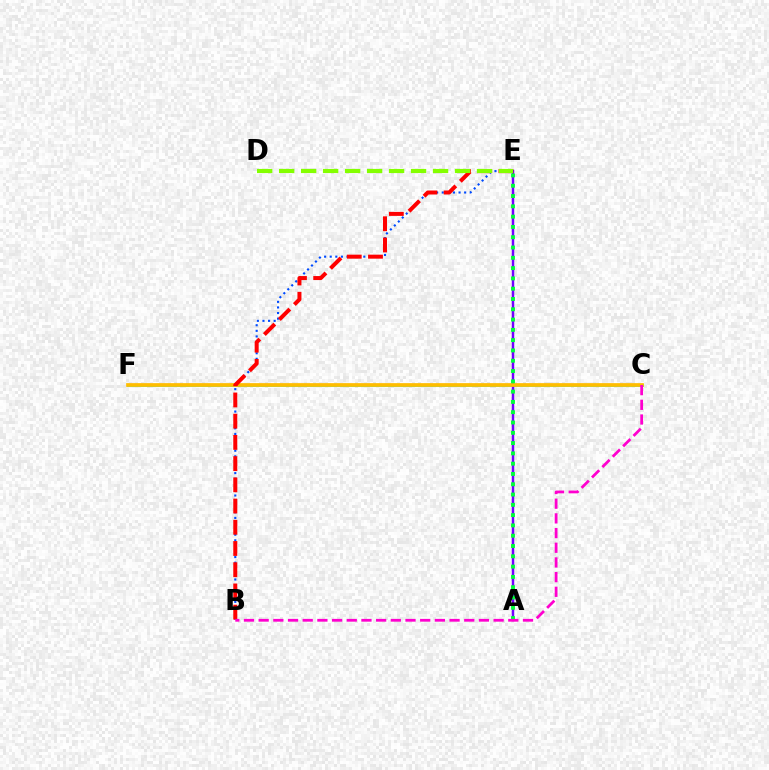{('C', 'F'): [{'color': '#00fff6', 'line_style': 'solid', 'thickness': 2.07}, {'color': '#ffbd00', 'line_style': 'solid', 'thickness': 2.68}], ('A', 'E'): [{'color': '#7200ff', 'line_style': 'solid', 'thickness': 1.78}, {'color': '#00ff39', 'line_style': 'dotted', 'thickness': 2.8}], ('B', 'E'): [{'color': '#004bff', 'line_style': 'dotted', 'thickness': 1.52}, {'color': '#ff0000', 'line_style': 'dashed', 'thickness': 2.88}], ('D', 'E'): [{'color': '#84ff00', 'line_style': 'dashed', 'thickness': 2.99}], ('B', 'C'): [{'color': '#ff00cf', 'line_style': 'dashed', 'thickness': 1.99}]}